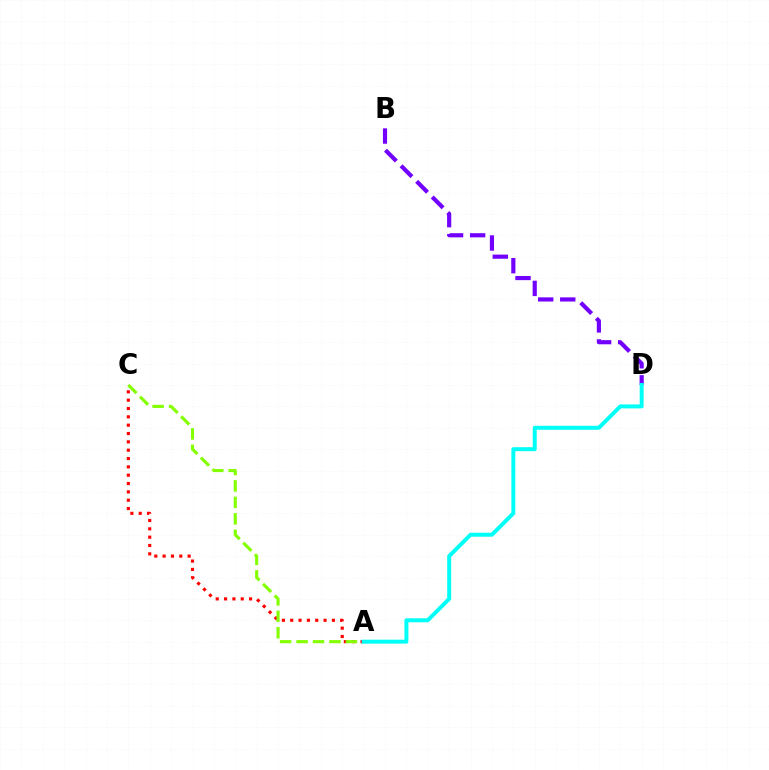{('B', 'D'): [{'color': '#7200ff', 'line_style': 'dashed', 'thickness': 2.99}], ('A', 'C'): [{'color': '#ff0000', 'line_style': 'dotted', 'thickness': 2.26}, {'color': '#84ff00', 'line_style': 'dashed', 'thickness': 2.24}], ('A', 'D'): [{'color': '#00fff6', 'line_style': 'solid', 'thickness': 2.85}]}